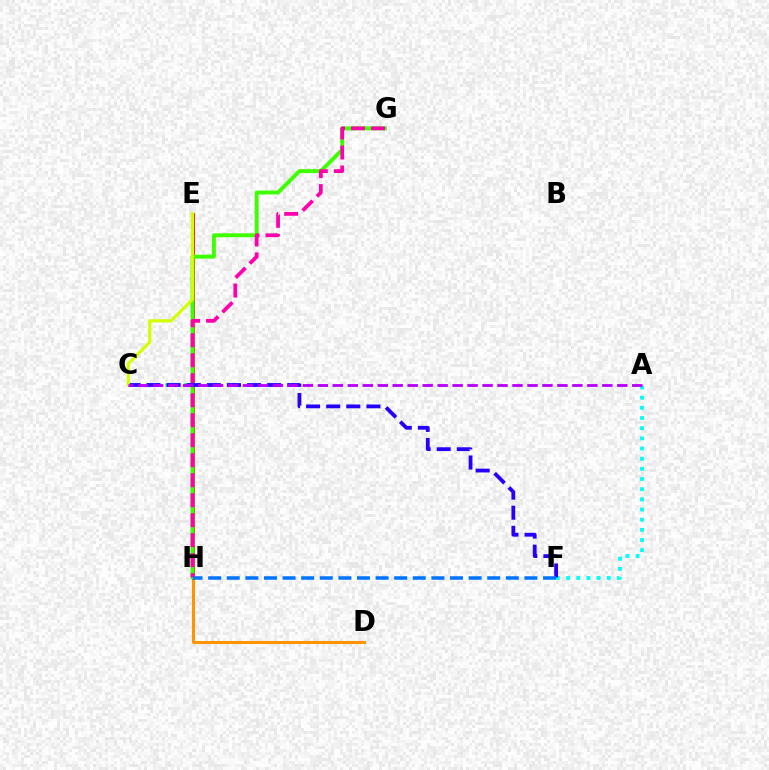{('D', 'H'): [{'color': '#ff9400', 'line_style': 'solid', 'thickness': 2.2}], ('C', 'H'): [{'color': '#00ff5c', 'line_style': 'dotted', 'thickness': 2.54}], ('A', 'F'): [{'color': '#00fff6', 'line_style': 'dotted', 'thickness': 2.76}], ('E', 'H'): [{'color': '#ff0000', 'line_style': 'solid', 'thickness': 1.99}], ('G', 'H'): [{'color': '#3dff00', 'line_style': 'solid', 'thickness': 2.82}, {'color': '#ff00ac', 'line_style': 'dashed', 'thickness': 2.72}], ('C', 'F'): [{'color': '#2500ff', 'line_style': 'dashed', 'thickness': 2.73}], ('C', 'E'): [{'color': '#d1ff00', 'line_style': 'solid', 'thickness': 2.28}], ('F', 'H'): [{'color': '#0074ff', 'line_style': 'dashed', 'thickness': 2.53}], ('A', 'C'): [{'color': '#b900ff', 'line_style': 'dashed', 'thickness': 2.03}]}